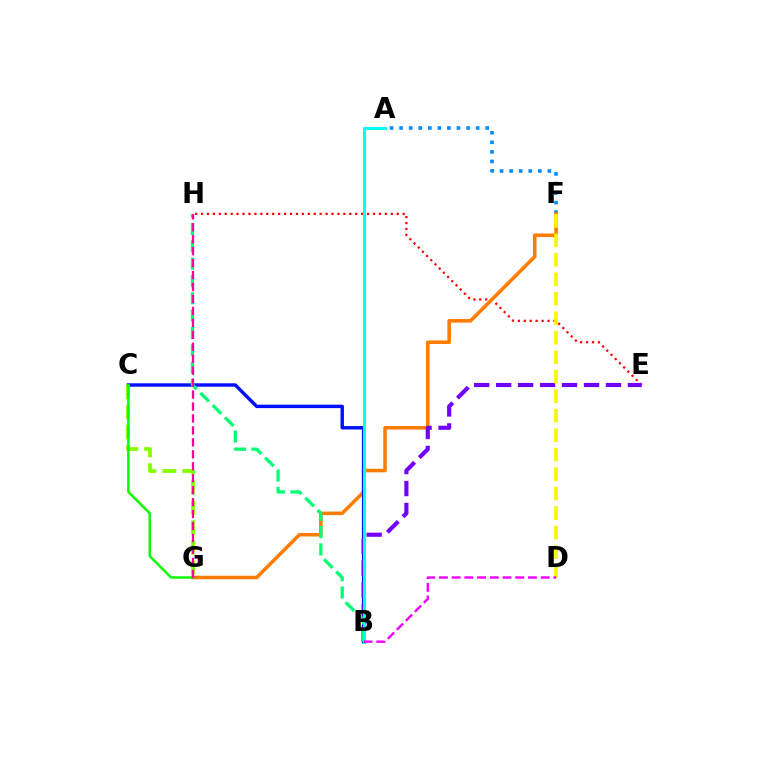{('A', 'F'): [{'color': '#008cff', 'line_style': 'dotted', 'thickness': 2.6}], ('E', 'H'): [{'color': '#ff0000', 'line_style': 'dotted', 'thickness': 1.61}], ('F', 'G'): [{'color': '#ff7c00', 'line_style': 'solid', 'thickness': 2.56}], ('B', 'C'): [{'color': '#0010ff', 'line_style': 'solid', 'thickness': 2.46}], ('B', 'E'): [{'color': '#7200ff', 'line_style': 'dashed', 'thickness': 2.98}], ('C', 'G'): [{'color': '#84ff00', 'line_style': 'dashed', 'thickness': 2.72}, {'color': '#08ff00', 'line_style': 'solid', 'thickness': 1.76}], ('B', 'H'): [{'color': '#00ff74', 'line_style': 'dashed', 'thickness': 2.35}], ('A', 'B'): [{'color': '#00fff6', 'line_style': 'solid', 'thickness': 2.18}], ('D', 'F'): [{'color': '#fcf500', 'line_style': 'dashed', 'thickness': 2.65}], ('B', 'D'): [{'color': '#ee00ff', 'line_style': 'dashed', 'thickness': 1.73}], ('G', 'H'): [{'color': '#ff0094', 'line_style': 'dashed', 'thickness': 1.62}]}